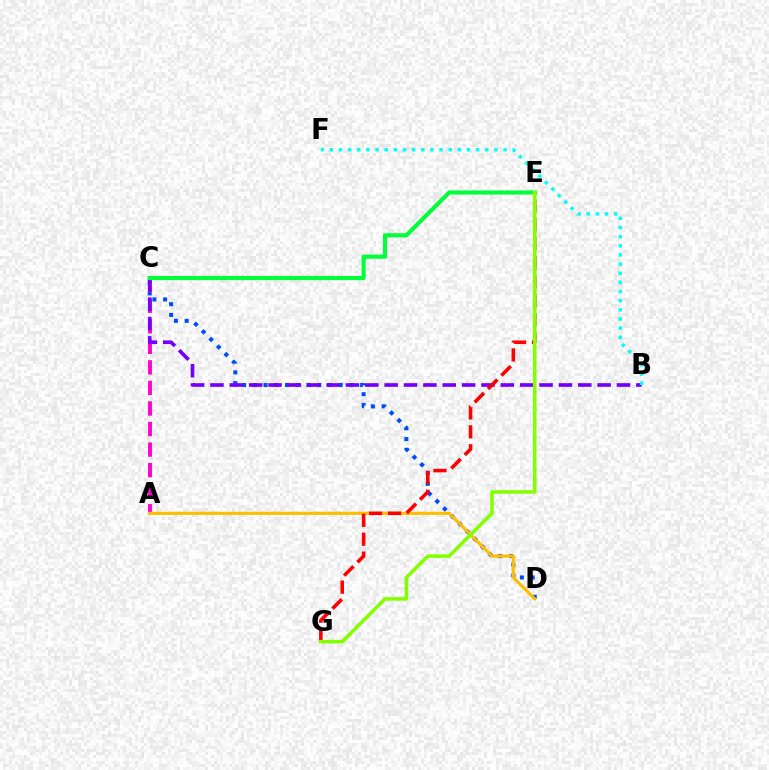{('C', 'D'): [{'color': '#004bff', 'line_style': 'dotted', 'thickness': 2.91}], ('A', 'C'): [{'color': '#ff00cf', 'line_style': 'dashed', 'thickness': 2.79}], ('B', 'C'): [{'color': '#7200ff', 'line_style': 'dashed', 'thickness': 2.63}], ('C', 'E'): [{'color': '#00ff39', 'line_style': 'solid', 'thickness': 2.96}], ('A', 'D'): [{'color': '#ffbd00', 'line_style': 'solid', 'thickness': 2.28}], ('E', 'G'): [{'color': '#ff0000', 'line_style': 'dashed', 'thickness': 2.57}, {'color': '#84ff00', 'line_style': 'solid', 'thickness': 2.55}], ('B', 'F'): [{'color': '#00fff6', 'line_style': 'dotted', 'thickness': 2.48}]}